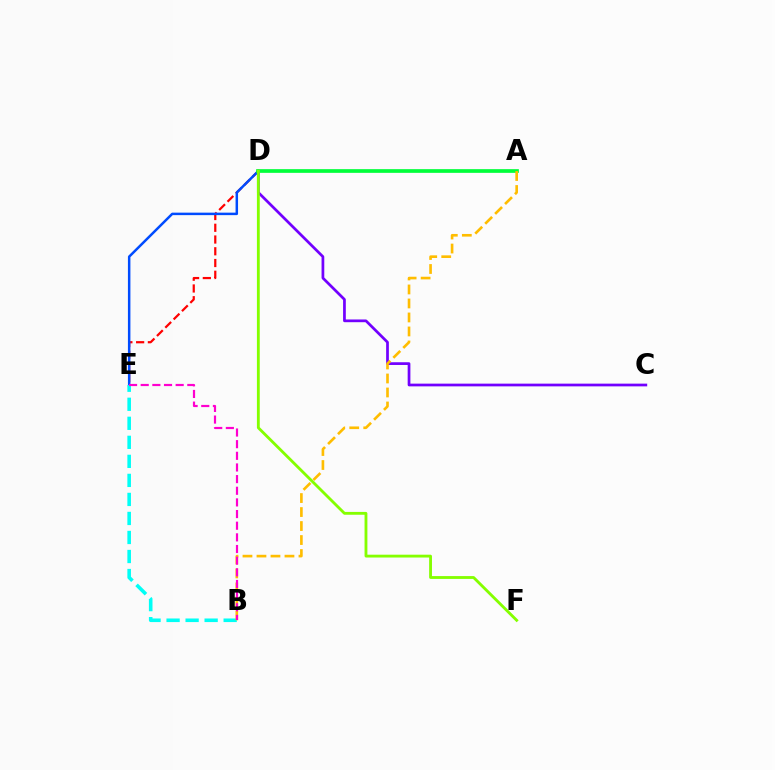{('D', 'E'): [{'color': '#ff0000', 'line_style': 'dashed', 'thickness': 1.6}, {'color': '#004bff', 'line_style': 'solid', 'thickness': 1.79}], ('C', 'D'): [{'color': '#7200ff', 'line_style': 'solid', 'thickness': 1.96}], ('A', 'D'): [{'color': '#00ff39', 'line_style': 'solid', 'thickness': 2.66}], ('B', 'E'): [{'color': '#00fff6', 'line_style': 'dashed', 'thickness': 2.58}, {'color': '#ff00cf', 'line_style': 'dashed', 'thickness': 1.58}], ('A', 'B'): [{'color': '#ffbd00', 'line_style': 'dashed', 'thickness': 1.9}], ('D', 'F'): [{'color': '#84ff00', 'line_style': 'solid', 'thickness': 2.04}]}